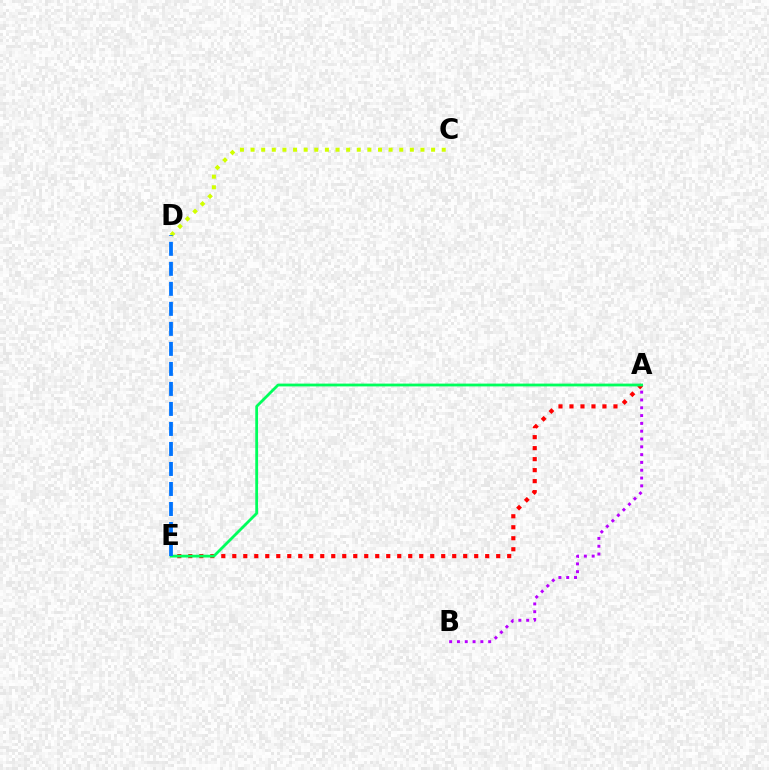{('C', 'D'): [{'color': '#d1ff00', 'line_style': 'dotted', 'thickness': 2.89}], ('A', 'B'): [{'color': '#b900ff', 'line_style': 'dotted', 'thickness': 2.12}], ('A', 'E'): [{'color': '#ff0000', 'line_style': 'dotted', 'thickness': 2.99}, {'color': '#00ff5c', 'line_style': 'solid', 'thickness': 2.01}], ('D', 'E'): [{'color': '#0074ff', 'line_style': 'dashed', 'thickness': 2.72}]}